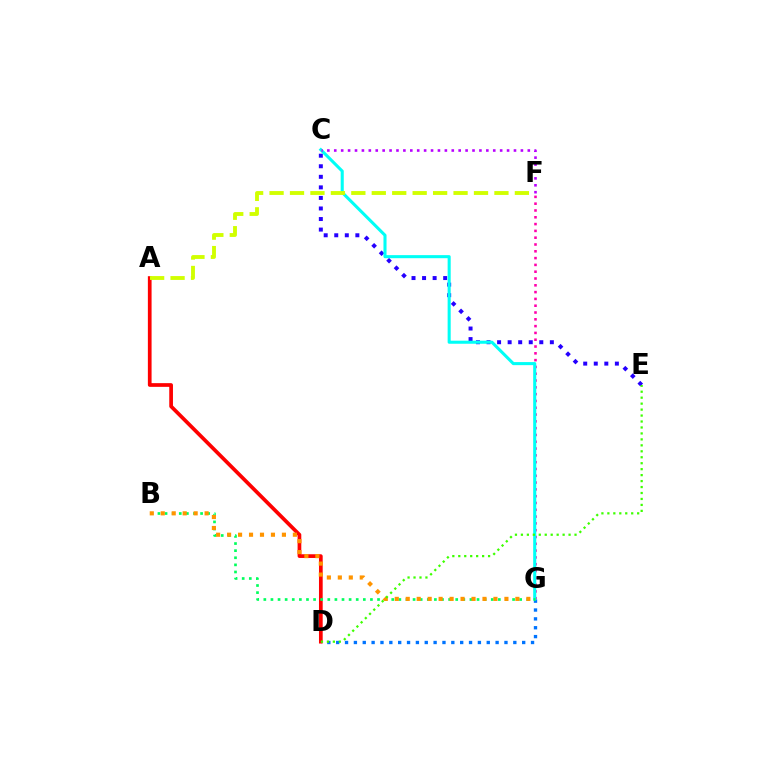{('F', 'G'): [{'color': '#ff00ac', 'line_style': 'dotted', 'thickness': 1.85}], ('C', 'E'): [{'color': '#2500ff', 'line_style': 'dotted', 'thickness': 2.87}], ('D', 'G'): [{'color': '#0074ff', 'line_style': 'dotted', 'thickness': 2.41}], ('C', 'G'): [{'color': '#00fff6', 'line_style': 'solid', 'thickness': 2.21}], ('C', 'F'): [{'color': '#b900ff', 'line_style': 'dotted', 'thickness': 1.88}], ('A', 'D'): [{'color': '#ff0000', 'line_style': 'solid', 'thickness': 2.67}], ('B', 'G'): [{'color': '#00ff5c', 'line_style': 'dotted', 'thickness': 1.93}, {'color': '#ff9400', 'line_style': 'dotted', 'thickness': 2.98}], ('A', 'F'): [{'color': '#d1ff00', 'line_style': 'dashed', 'thickness': 2.78}], ('D', 'E'): [{'color': '#3dff00', 'line_style': 'dotted', 'thickness': 1.62}]}